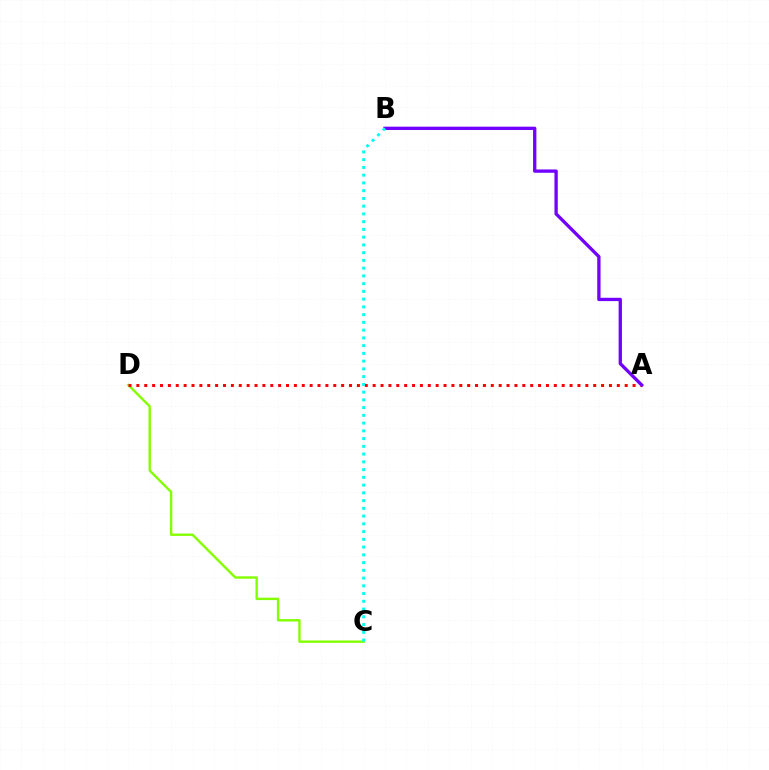{('C', 'D'): [{'color': '#84ff00', 'line_style': 'solid', 'thickness': 1.73}], ('A', 'D'): [{'color': '#ff0000', 'line_style': 'dotted', 'thickness': 2.14}], ('A', 'B'): [{'color': '#7200ff', 'line_style': 'solid', 'thickness': 2.38}], ('B', 'C'): [{'color': '#00fff6', 'line_style': 'dotted', 'thickness': 2.11}]}